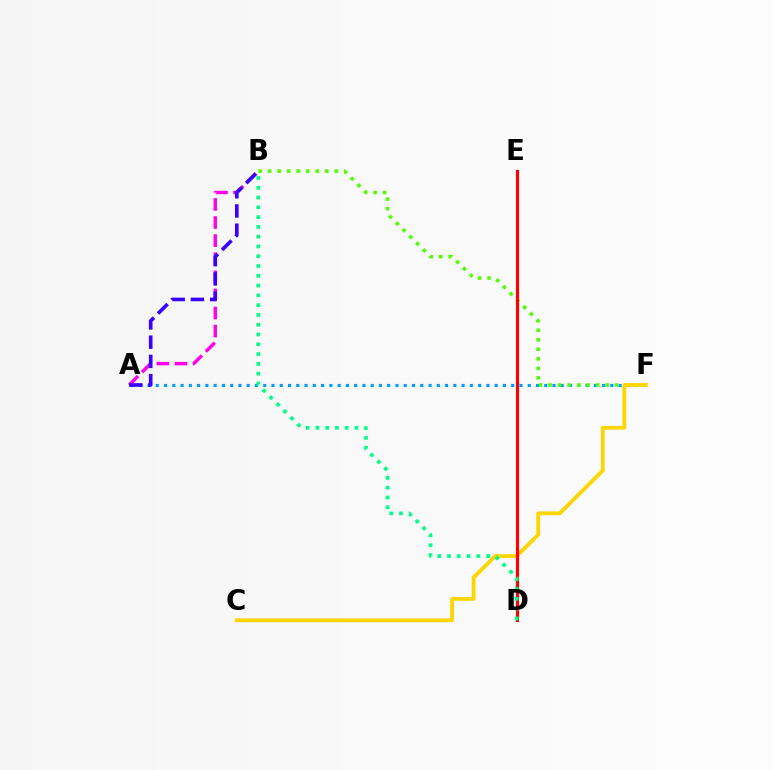{('A', 'F'): [{'color': '#009eff', 'line_style': 'dotted', 'thickness': 2.25}], ('B', 'F'): [{'color': '#4fff00', 'line_style': 'dotted', 'thickness': 2.59}], ('A', 'B'): [{'color': '#ff00ed', 'line_style': 'dashed', 'thickness': 2.46}, {'color': '#3700ff', 'line_style': 'dashed', 'thickness': 2.61}], ('C', 'F'): [{'color': '#ffd500', 'line_style': 'solid', 'thickness': 2.74}], ('D', 'E'): [{'color': '#ff0000', 'line_style': 'solid', 'thickness': 2.27}], ('B', 'D'): [{'color': '#00ff86', 'line_style': 'dotted', 'thickness': 2.66}]}